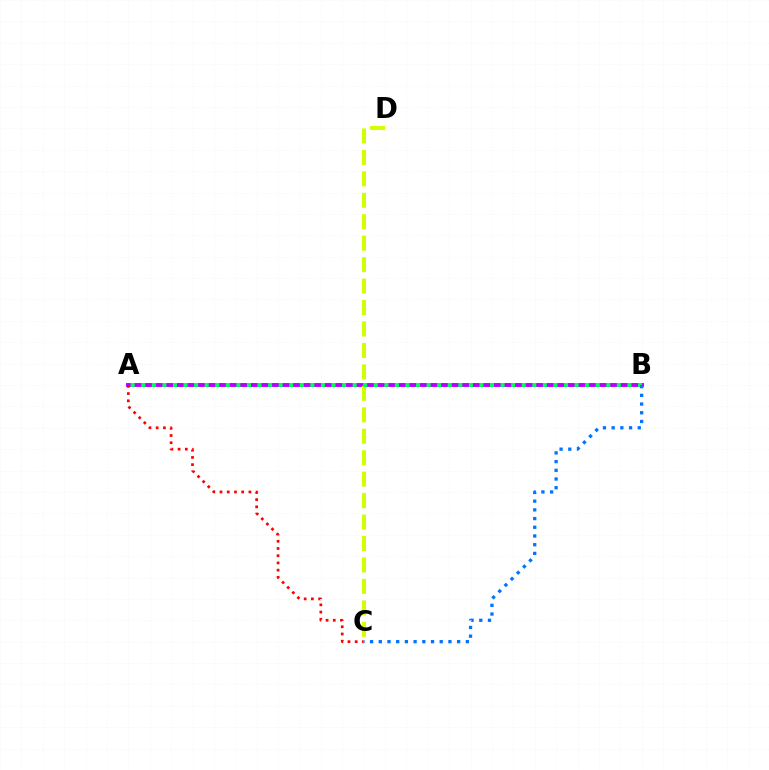{('A', 'B'): [{'color': '#b900ff', 'line_style': 'solid', 'thickness': 2.82}, {'color': '#00ff5c', 'line_style': 'dotted', 'thickness': 2.87}], ('C', 'D'): [{'color': '#d1ff00', 'line_style': 'dashed', 'thickness': 2.91}], ('A', 'C'): [{'color': '#ff0000', 'line_style': 'dotted', 'thickness': 1.96}], ('B', 'C'): [{'color': '#0074ff', 'line_style': 'dotted', 'thickness': 2.37}]}